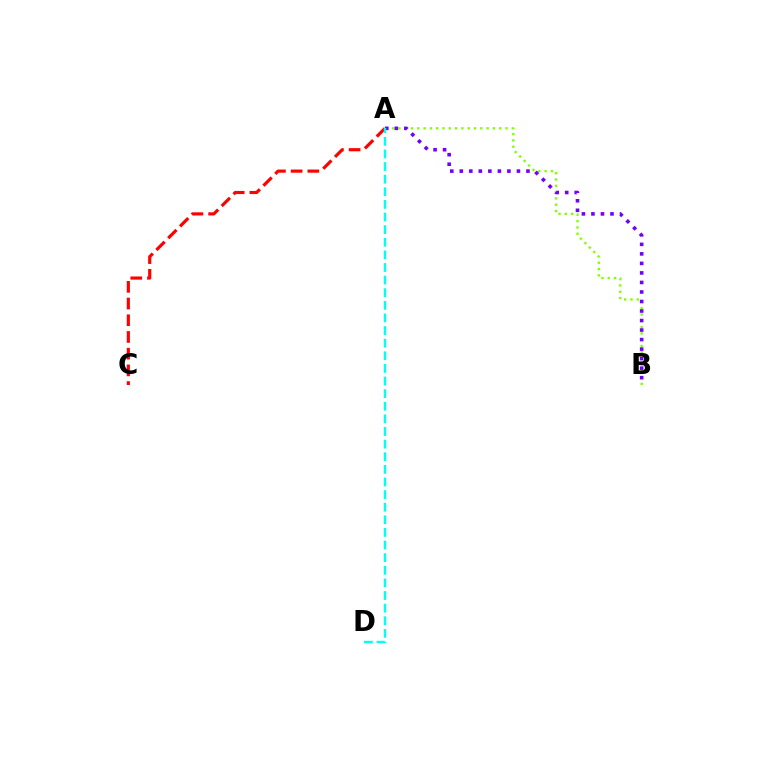{('A', 'B'): [{'color': '#84ff00', 'line_style': 'dotted', 'thickness': 1.71}, {'color': '#7200ff', 'line_style': 'dotted', 'thickness': 2.59}], ('A', 'C'): [{'color': '#ff0000', 'line_style': 'dashed', 'thickness': 2.27}], ('A', 'D'): [{'color': '#00fff6', 'line_style': 'dashed', 'thickness': 1.71}]}